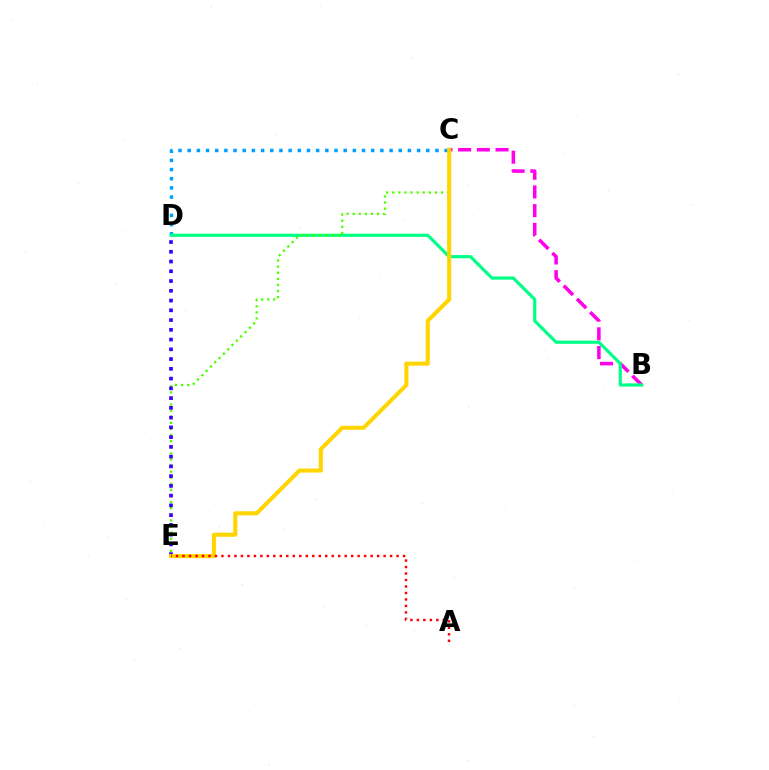{('B', 'C'): [{'color': '#ff00ed', 'line_style': 'dashed', 'thickness': 2.54}], ('C', 'D'): [{'color': '#009eff', 'line_style': 'dotted', 'thickness': 2.49}], ('B', 'D'): [{'color': '#00ff86', 'line_style': 'solid', 'thickness': 2.29}], ('C', 'E'): [{'color': '#4fff00', 'line_style': 'dotted', 'thickness': 1.66}, {'color': '#ffd500', 'line_style': 'solid', 'thickness': 2.93}], ('D', 'E'): [{'color': '#3700ff', 'line_style': 'dotted', 'thickness': 2.65}], ('A', 'E'): [{'color': '#ff0000', 'line_style': 'dotted', 'thickness': 1.76}]}